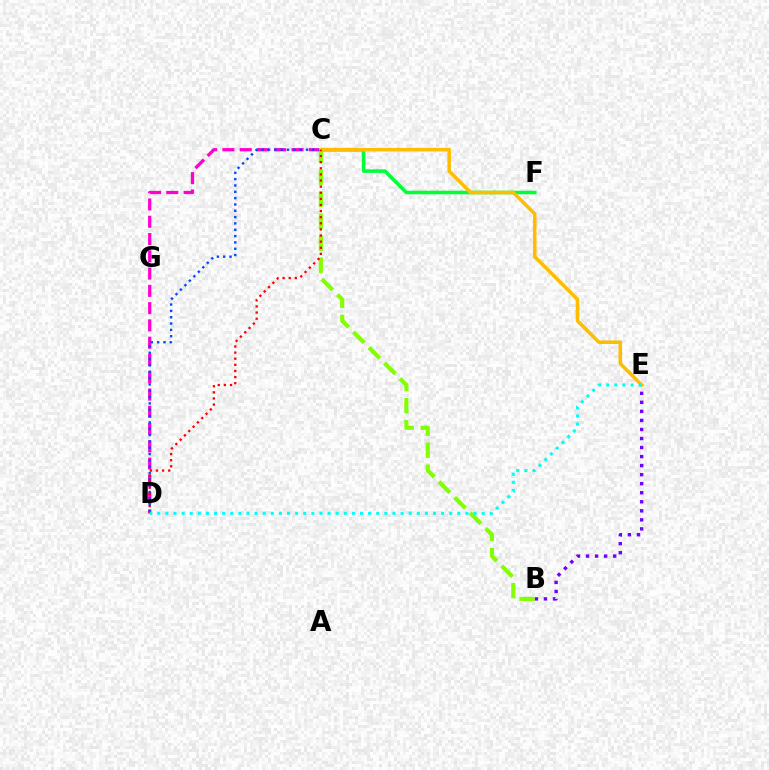{('B', 'E'): [{'color': '#7200ff', 'line_style': 'dotted', 'thickness': 2.46}], ('B', 'C'): [{'color': '#84ff00', 'line_style': 'dashed', 'thickness': 2.99}], ('C', 'D'): [{'color': '#ff00cf', 'line_style': 'dashed', 'thickness': 2.35}, {'color': '#004bff', 'line_style': 'dotted', 'thickness': 1.72}, {'color': '#ff0000', 'line_style': 'dotted', 'thickness': 1.66}], ('C', 'F'): [{'color': '#00ff39', 'line_style': 'solid', 'thickness': 2.56}], ('C', 'E'): [{'color': '#ffbd00', 'line_style': 'solid', 'thickness': 2.54}], ('D', 'E'): [{'color': '#00fff6', 'line_style': 'dotted', 'thickness': 2.2}]}